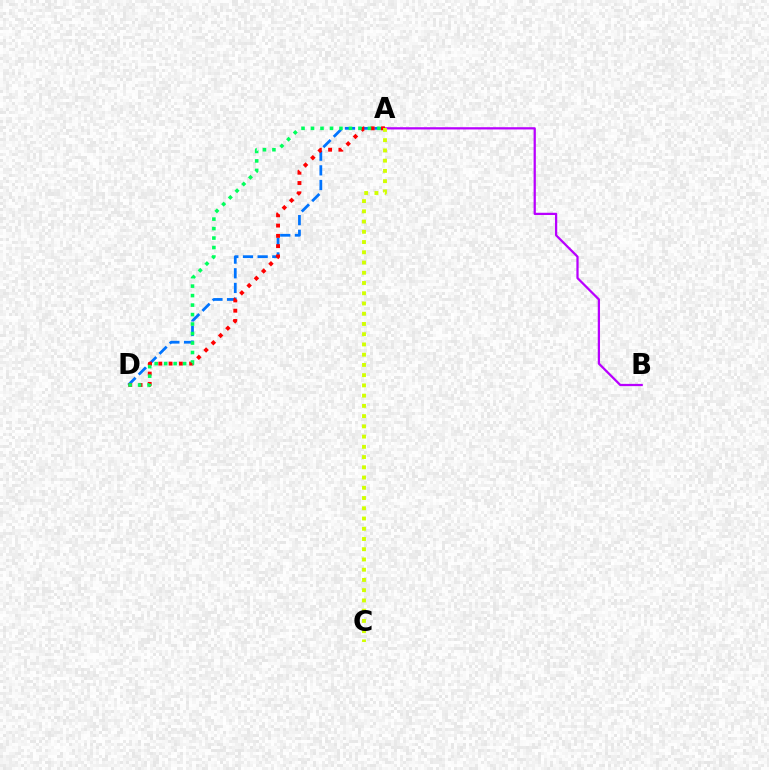{('A', 'B'): [{'color': '#b900ff', 'line_style': 'solid', 'thickness': 1.62}], ('A', 'D'): [{'color': '#0074ff', 'line_style': 'dashed', 'thickness': 1.99}, {'color': '#ff0000', 'line_style': 'dotted', 'thickness': 2.79}, {'color': '#00ff5c', 'line_style': 'dotted', 'thickness': 2.58}], ('A', 'C'): [{'color': '#d1ff00', 'line_style': 'dotted', 'thickness': 2.78}]}